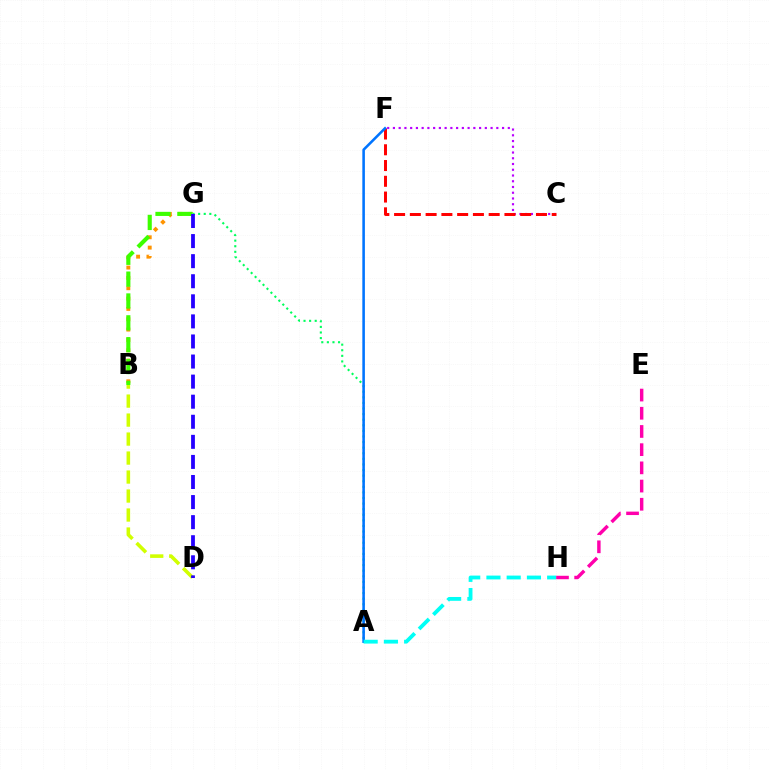{('B', 'G'): [{'color': '#ff9400', 'line_style': 'dotted', 'thickness': 2.81}, {'color': '#3dff00', 'line_style': 'dashed', 'thickness': 2.97}], ('A', 'G'): [{'color': '#00ff5c', 'line_style': 'dotted', 'thickness': 1.52}], ('B', 'D'): [{'color': '#d1ff00', 'line_style': 'dashed', 'thickness': 2.58}], ('C', 'F'): [{'color': '#b900ff', 'line_style': 'dotted', 'thickness': 1.56}, {'color': '#ff0000', 'line_style': 'dashed', 'thickness': 2.14}], ('E', 'H'): [{'color': '#ff00ac', 'line_style': 'dashed', 'thickness': 2.47}], ('A', 'F'): [{'color': '#0074ff', 'line_style': 'solid', 'thickness': 1.85}], ('D', 'G'): [{'color': '#2500ff', 'line_style': 'dashed', 'thickness': 2.73}], ('A', 'H'): [{'color': '#00fff6', 'line_style': 'dashed', 'thickness': 2.75}]}